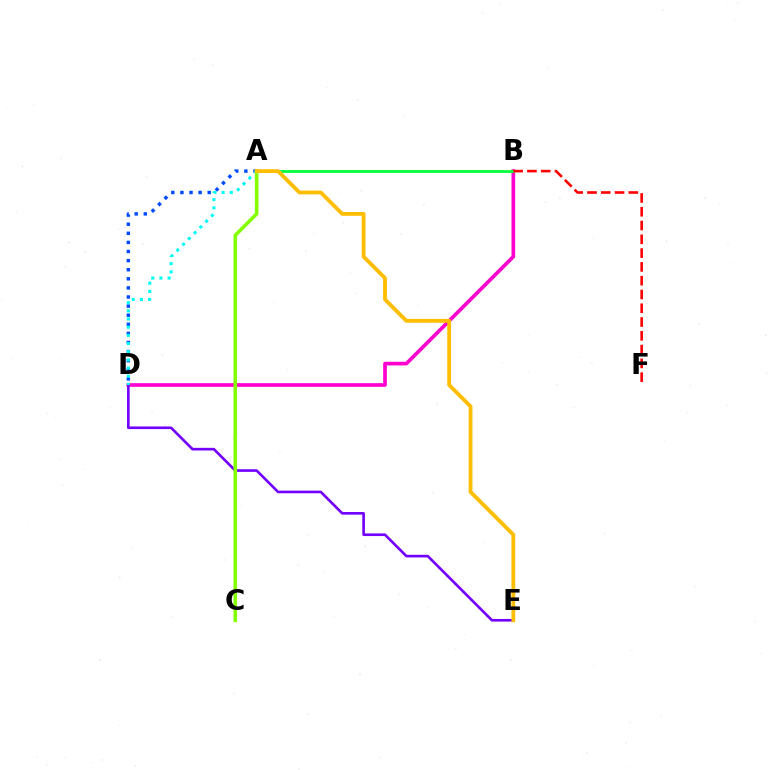{('B', 'D'): [{'color': '#ff00cf', 'line_style': 'solid', 'thickness': 2.64}], ('A', 'B'): [{'color': '#00ff39', 'line_style': 'solid', 'thickness': 2.0}], ('D', 'E'): [{'color': '#7200ff', 'line_style': 'solid', 'thickness': 1.9}], ('A', 'D'): [{'color': '#004bff', 'line_style': 'dotted', 'thickness': 2.47}, {'color': '#00fff6', 'line_style': 'dotted', 'thickness': 2.22}], ('B', 'F'): [{'color': '#ff0000', 'line_style': 'dashed', 'thickness': 1.87}], ('A', 'C'): [{'color': '#84ff00', 'line_style': 'solid', 'thickness': 2.59}], ('A', 'E'): [{'color': '#ffbd00', 'line_style': 'solid', 'thickness': 2.74}]}